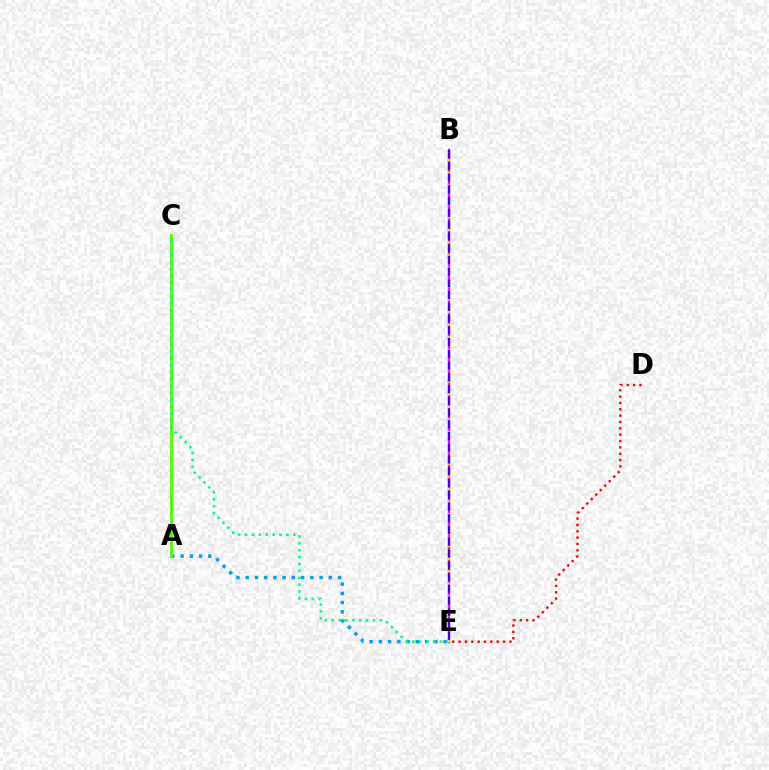{('A', 'E'): [{'color': '#009eff', 'line_style': 'dotted', 'thickness': 2.51}], ('B', 'E'): [{'color': '#ff00ed', 'line_style': 'solid', 'thickness': 1.7}, {'color': '#ffd500', 'line_style': 'dotted', 'thickness': 1.72}, {'color': '#3700ff', 'line_style': 'dashed', 'thickness': 1.6}], ('A', 'C'): [{'color': '#4fff00', 'line_style': 'solid', 'thickness': 2.04}], ('D', 'E'): [{'color': '#ff0000', 'line_style': 'dotted', 'thickness': 1.73}], ('C', 'E'): [{'color': '#00ff86', 'line_style': 'dotted', 'thickness': 1.87}]}